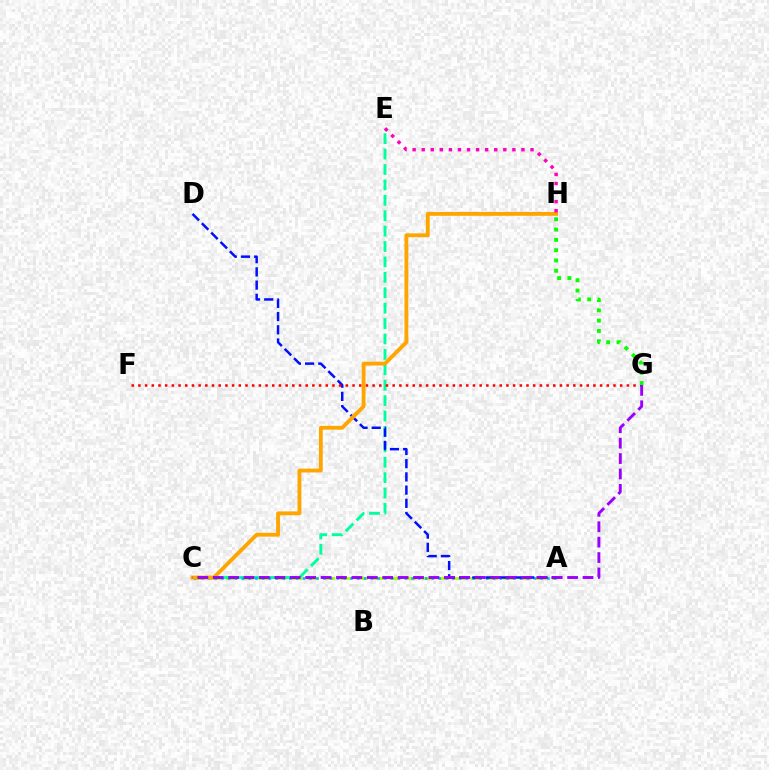{('A', 'C'): [{'color': '#b3ff00', 'line_style': 'dashed', 'thickness': 2.21}, {'color': '#00b5ff', 'line_style': 'dotted', 'thickness': 1.85}], ('C', 'E'): [{'color': '#00ff9d', 'line_style': 'dashed', 'thickness': 2.09}], ('A', 'D'): [{'color': '#0010ff', 'line_style': 'dashed', 'thickness': 1.8}], ('F', 'G'): [{'color': '#ff0000', 'line_style': 'dotted', 'thickness': 1.82}], ('C', 'H'): [{'color': '#ffa500', 'line_style': 'solid', 'thickness': 2.77}], ('C', 'G'): [{'color': '#9b00ff', 'line_style': 'dashed', 'thickness': 2.09}], ('G', 'H'): [{'color': '#08ff00', 'line_style': 'dotted', 'thickness': 2.8}], ('E', 'H'): [{'color': '#ff00bd', 'line_style': 'dotted', 'thickness': 2.46}]}